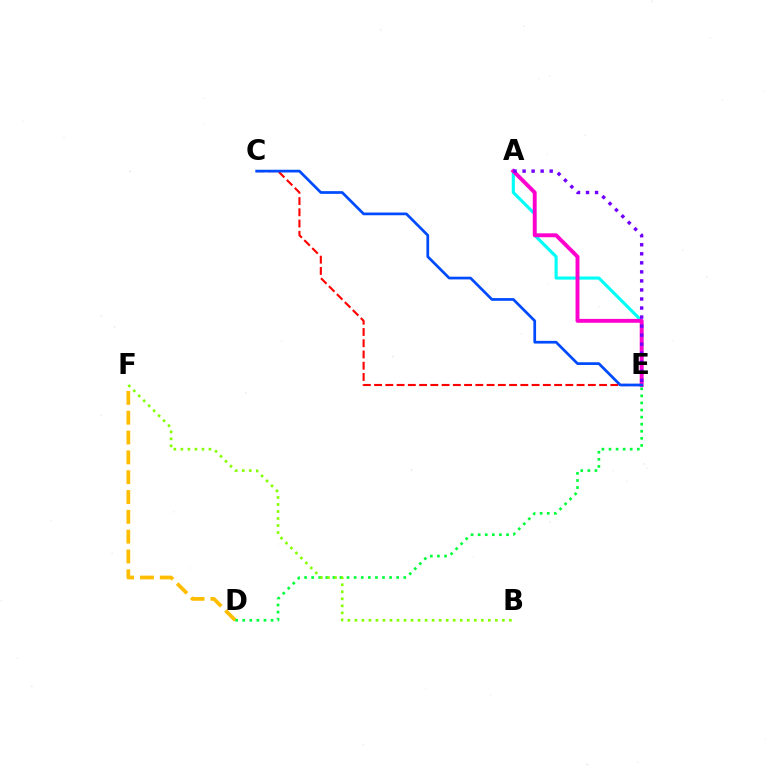{('D', 'F'): [{'color': '#ffbd00', 'line_style': 'dashed', 'thickness': 2.69}], ('A', 'E'): [{'color': '#00fff6', 'line_style': 'solid', 'thickness': 2.24}, {'color': '#ff00cf', 'line_style': 'solid', 'thickness': 2.81}, {'color': '#7200ff', 'line_style': 'dotted', 'thickness': 2.46}], ('D', 'E'): [{'color': '#00ff39', 'line_style': 'dotted', 'thickness': 1.93}], ('B', 'F'): [{'color': '#84ff00', 'line_style': 'dotted', 'thickness': 1.91}], ('C', 'E'): [{'color': '#ff0000', 'line_style': 'dashed', 'thickness': 1.53}, {'color': '#004bff', 'line_style': 'solid', 'thickness': 1.96}]}